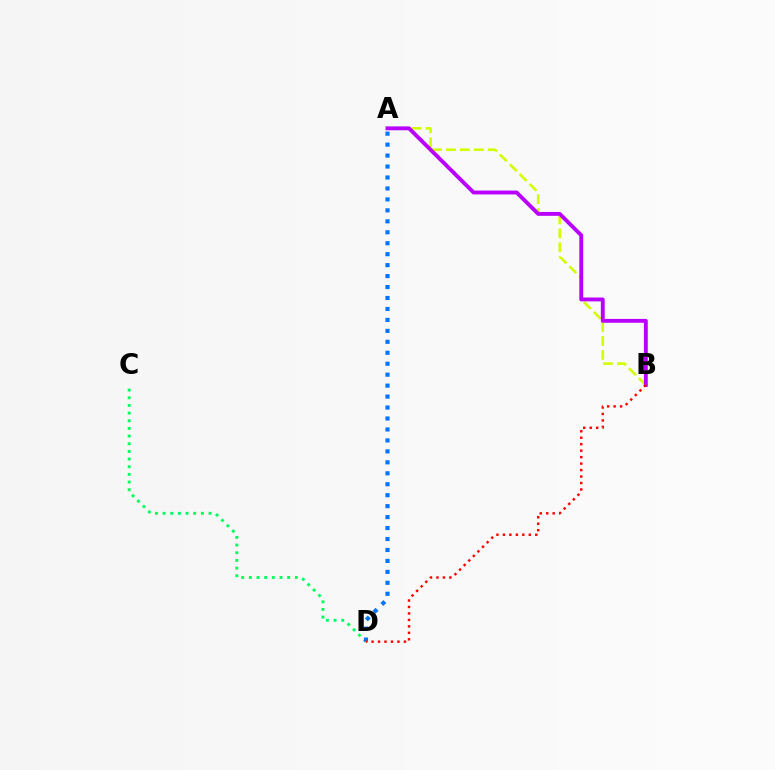{('A', 'B'): [{'color': '#d1ff00', 'line_style': 'dashed', 'thickness': 1.89}, {'color': '#b900ff', 'line_style': 'solid', 'thickness': 2.79}], ('C', 'D'): [{'color': '#00ff5c', 'line_style': 'dotted', 'thickness': 2.08}], ('A', 'D'): [{'color': '#0074ff', 'line_style': 'dotted', 'thickness': 2.98}], ('B', 'D'): [{'color': '#ff0000', 'line_style': 'dotted', 'thickness': 1.76}]}